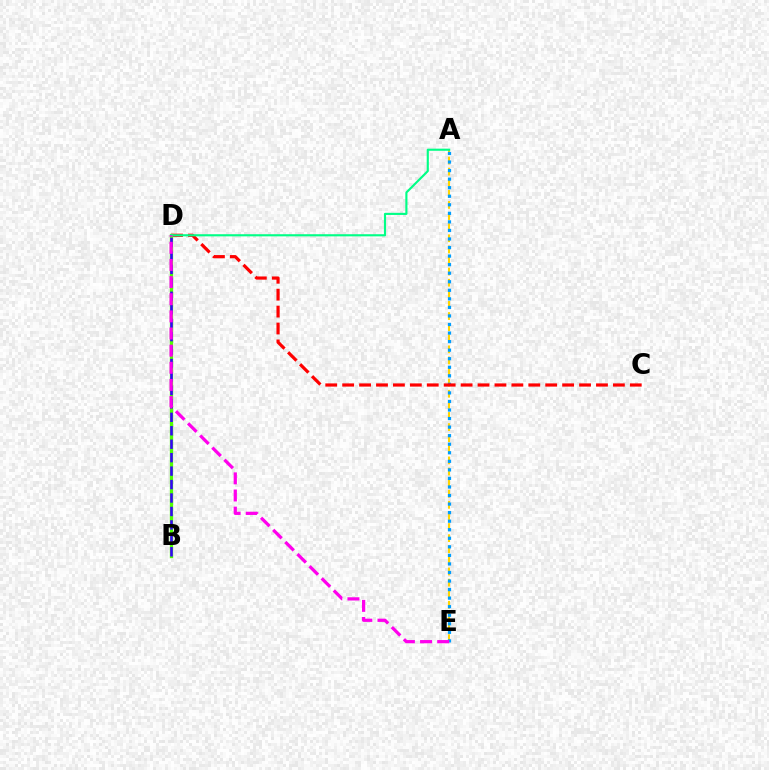{('A', 'E'): [{'color': '#ffd500', 'line_style': 'dashed', 'thickness': 1.51}, {'color': '#009eff', 'line_style': 'dotted', 'thickness': 2.32}], ('C', 'D'): [{'color': '#ff0000', 'line_style': 'dashed', 'thickness': 2.3}], ('B', 'D'): [{'color': '#4fff00', 'line_style': 'solid', 'thickness': 2.38}, {'color': '#3700ff', 'line_style': 'dashed', 'thickness': 1.83}], ('A', 'D'): [{'color': '#00ff86', 'line_style': 'solid', 'thickness': 1.54}], ('D', 'E'): [{'color': '#ff00ed', 'line_style': 'dashed', 'thickness': 2.33}]}